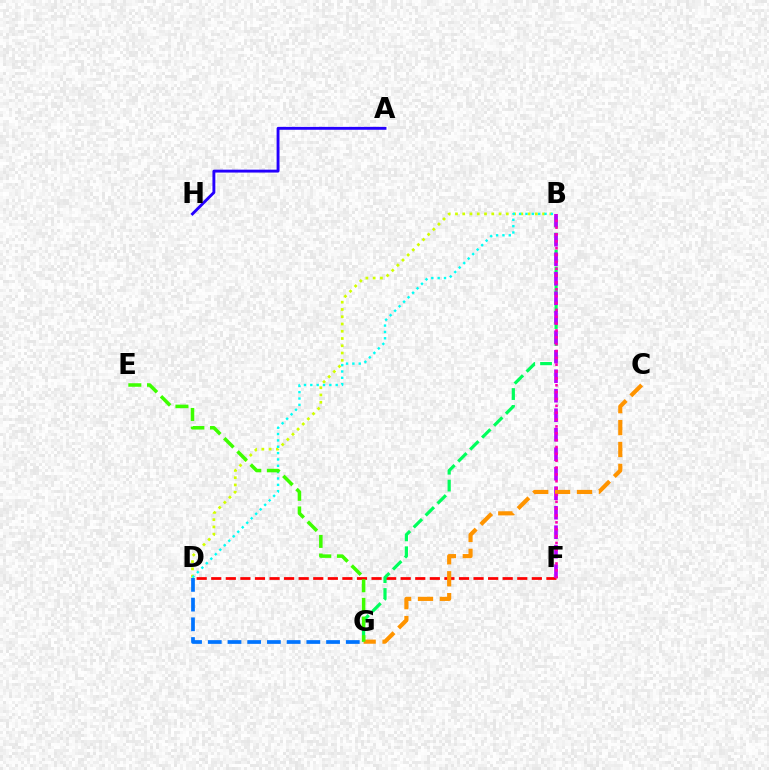{('B', 'D'): [{'color': '#d1ff00', 'line_style': 'dotted', 'thickness': 1.97}, {'color': '#00fff6', 'line_style': 'dotted', 'thickness': 1.72}], ('D', 'F'): [{'color': '#ff0000', 'line_style': 'dashed', 'thickness': 1.98}], ('B', 'G'): [{'color': '#00ff5c', 'line_style': 'dashed', 'thickness': 2.29}], ('B', 'F'): [{'color': '#b900ff', 'line_style': 'dashed', 'thickness': 2.65}, {'color': '#ff00ac', 'line_style': 'dotted', 'thickness': 1.86}], ('C', 'G'): [{'color': '#ff9400', 'line_style': 'dashed', 'thickness': 2.98}], ('D', 'G'): [{'color': '#0074ff', 'line_style': 'dashed', 'thickness': 2.68}], ('A', 'H'): [{'color': '#2500ff', 'line_style': 'solid', 'thickness': 2.08}], ('E', 'G'): [{'color': '#3dff00', 'line_style': 'dashed', 'thickness': 2.53}]}